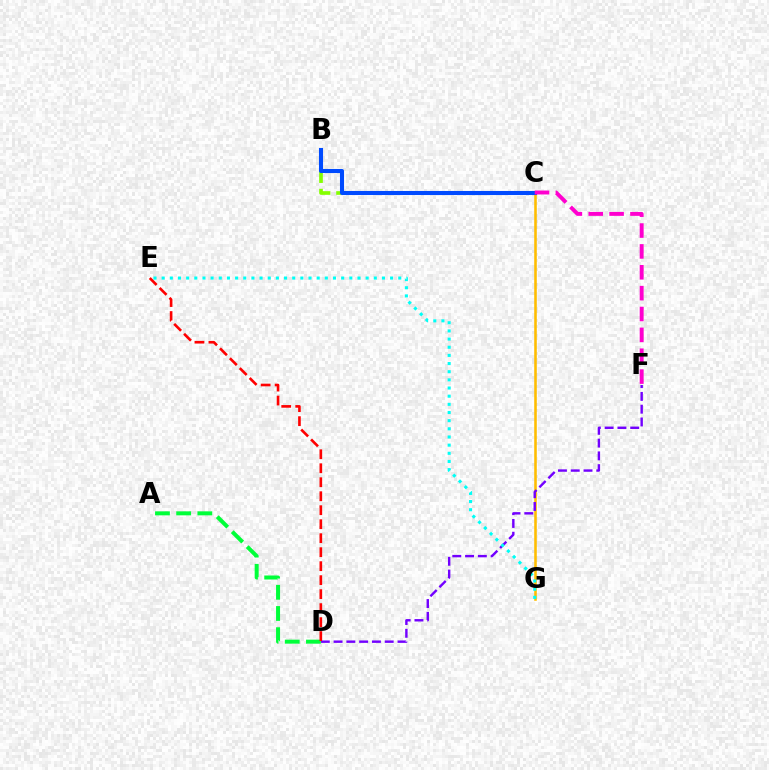{('C', 'G'): [{'color': '#ffbd00', 'line_style': 'solid', 'thickness': 1.85}], ('D', 'F'): [{'color': '#7200ff', 'line_style': 'dashed', 'thickness': 1.74}], ('A', 'D'): [{'color': '#00ff39', 'line_style': 'dashed', 'thickness': 2.88}], ('B', 'C'): [{'color': '#84ff00', 'line_style': 'dashed', 'thickness': 2.64}, {'color': '#004bff', 'line_style': 'solid', 'thickness': 2.92}], ('E', 'G'): [{'color': '#00fff6', 'line_style': 'dotted', 'thickness': 2.22}], ('C', 'F'): [{'color': '#ff00cf', 'line_style': 'dashed', 'thickness': 2.83}], ('D', 'E'): [{'color': '#ff0000', 'line_style': 'dashed', 'thickness': 1.9}]}